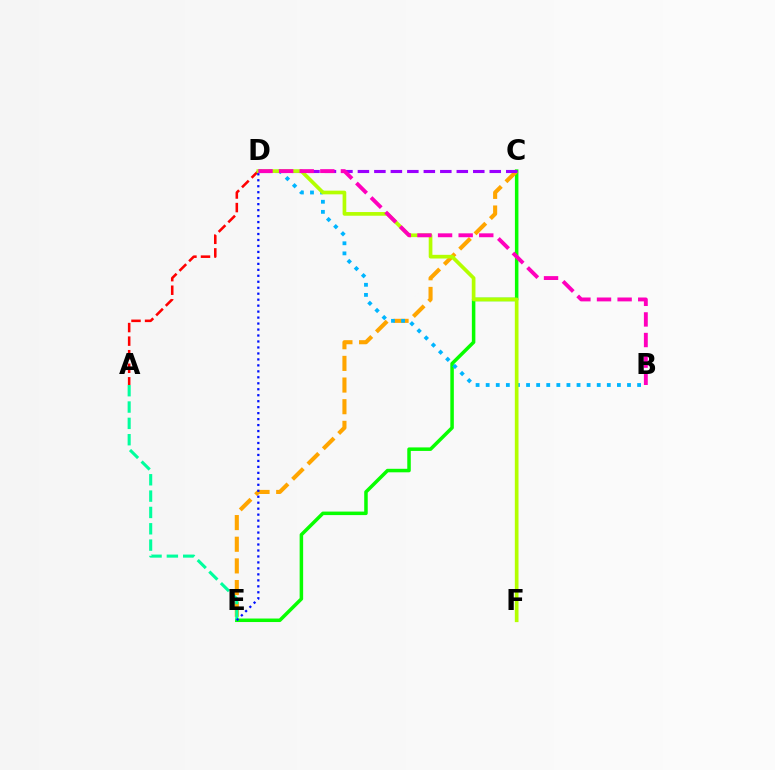{('C', 'E'): [{'color': '#08ff00', 'line_style': 'solid', 'thickness': 2.53}, {'color': '#ffa500', 'line_style': 'dashed', 'thickness': 2.94}], ('A', 'E'): [{'color': '#00ff9d', 'line_style': 'dashed', 'thickness': 2.22}], ('A', 'D'): [{'color': '#ff0000', 'line_style': 'dashed', 'thickness': 1.84}], ('B', 'D'): [{'color': '#00b5ff', 'line_style': 'dotted', 'thickness': 2.74}, {'color': '#ff00bd', 'line_style': 'dashed', 'thickness': 2.8}], ('C', 'D'): [{'color': '#9b00ff', 'line_style': 'dashed', 'thickness': 2.24}], ('D', 'F'): [{'color': '#b3ff00', 'line_style': 'solid', 'thickness': 2.65}], ('D', 'E'): [{'color': '#0010ff', 'line_style': 'dotted', 'thickness': 1.62}]}